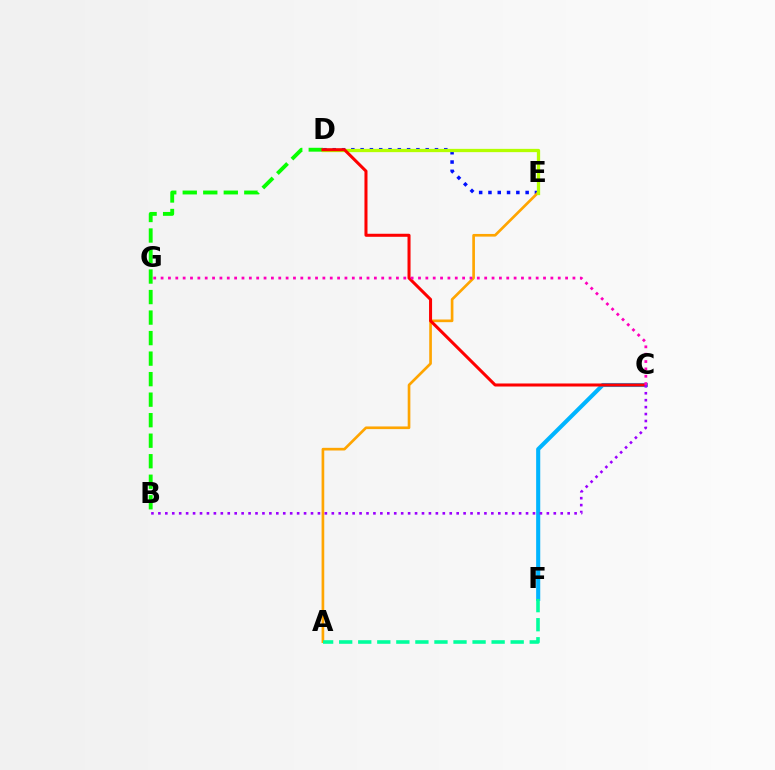{('C', 'F'): [{'color': '#00b5ff', 'line_style': 'solid', 'thickness': 2.94}], ('D', 'E'): [{'color': '#0010ff', 'line_style': 'dotted', 'thickness': 2.53}, {'color': '#b3ff00', 'line_style': 'solid', 'thickness': 2.37}], ('A', 'E'): [{'color': '#ffa500', 'line_style': 'solid', 'thickness': 1.92}], ('A', 'F'): [{'color': '#00ff9d', 'line_style': 'dashed', 'thickness': 2.59}], ('B', 'D'): [{'color': '#08ff00', 'line_style': 'dashed', 'thickness': 2.79}], ('C', 'D'): [{'color': '#ff0000', 'line_style': 'solid', 'thickness': 2.18}], ('C', 'G'): [{'color': '#ff00bd', 'line_style': 'dotted', 'thickness': 2.0}], ('B', 'C'): [{'color': '#9b00ff', 'line_style': 'dotted', 'thickness': 1.88}]}